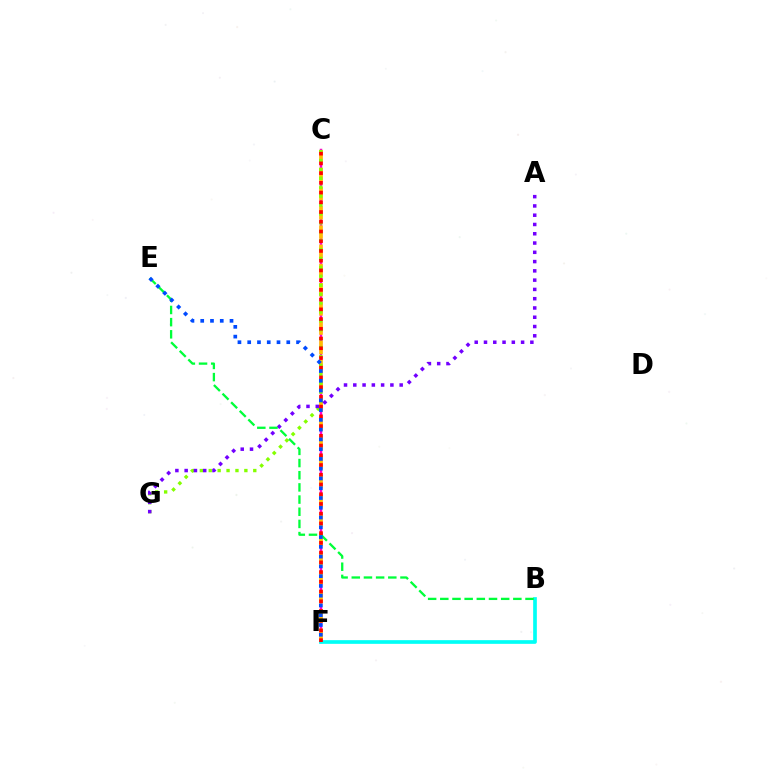{('C', 'F'): [{'color': '#ff00cf', 'line_style': 'solid', 'thickness': 1.79}, {'color': '#ffbd00', 'line_style': 'dashed', 'thickness': 2.61}, {'color': '#ff0000', 'line_style': 'dotted', 'thickness': 2.64}], ('B', 'F'): [{'color': '#00fff6', 'line_style': 'solid', 'thickness': 2.65}], ('C', 'G'): [{'color': '#84ff00', 'line_style': 'dotted', 'thickness': 2.42}], ('A', 'G'): [{'color': '#7200ff', 'line_style': 'dotted', 'thickness': 2.52}], ('B', 'E'): [{'color': '#00ff39', 'line_style': 'dashed', 'thickness': 1.65}], ('E', 'F'): [{'color': '#004bff', 'line_style': 'dotted', 'thickness': 2.65}]}